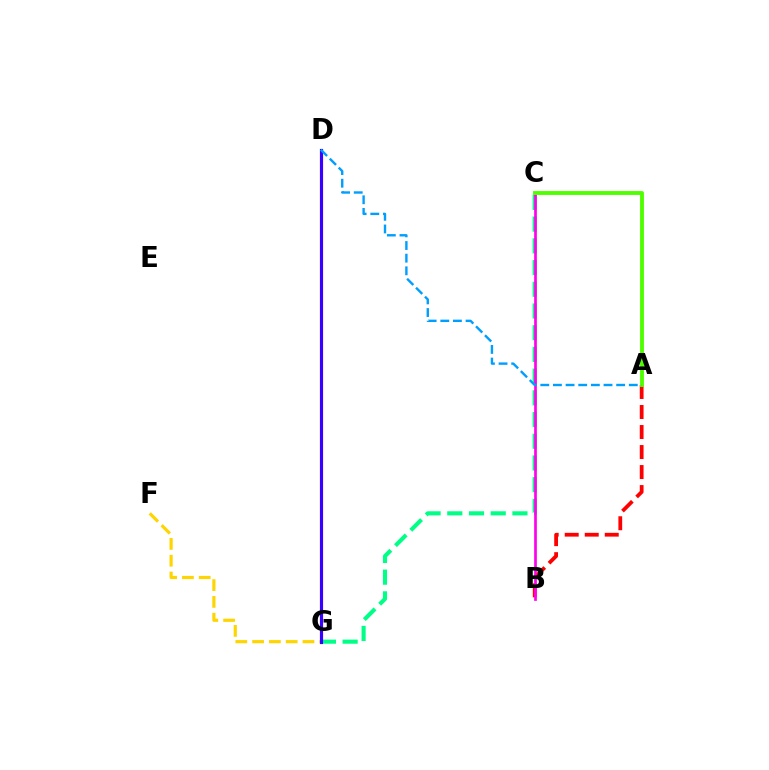{('C', 'G'): [{'color': '#00ff86', 'line_style': 'dashed', 'thickness': 2.95}], ('F', 'G'): [{'color': '#ffd500', 'line_style': 'dashed', 'thickness': 2.28}], ('D', 'G'): [{'color': '#3700ff', 'line_style': 'solid', 'thickness': 2.28}], ('A', 'B'): [{'color': '#ff0000', 'line_style': 'dashed', 'thickness': 2.72}], ('B', 'C'): [{'color': '#ff00ed', 'line_style': 'solid', 'thickness': 1.94}], ('A', 'C'): [{'color': '#4fff00', 'line_style': 'solid', 'thickness': 2.79}], ('A', 'D'): [{'color': '#009eff', 'line_style': 'dashed', 'thickness': 1.72}]}